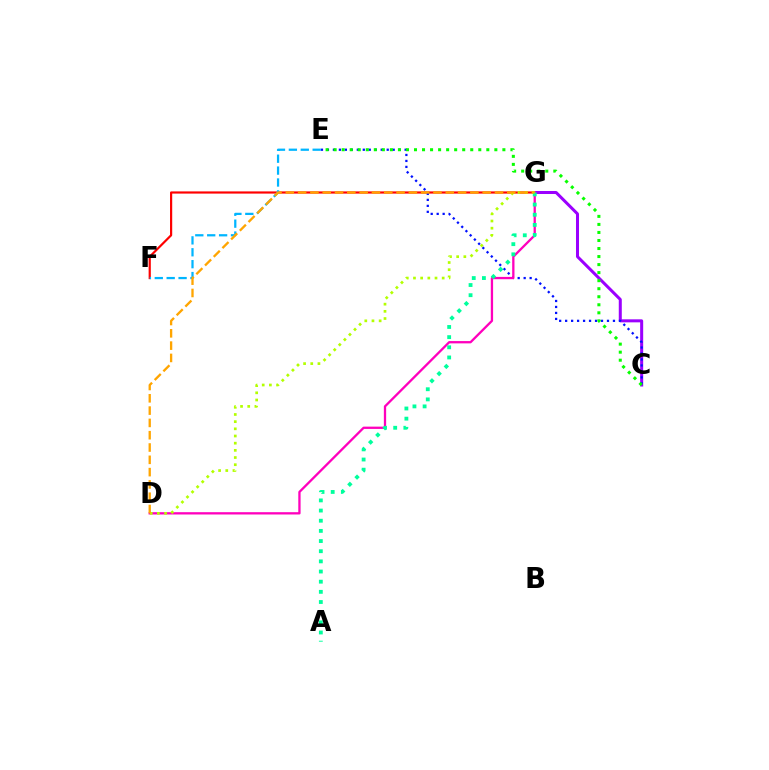{('F', 'G'): [{'color': '#ff0000', 'line_style': 'solid', 'thickness': 1.58}], ('C', 'G'): [{'color': '#9b00ff', 'line_style': 'solid', 'thickness': 2.17}], ('C', 'E'): [{'color': '#0010ff', 'line_style': 'dotted', 'thickness': 1.62}, {'color': '#08ff00', 'line_style': 'dotted', 'thickness': 2.18}], ('E', 'F'): [{'color': '#00b5ff', 'line_style': 'dashed', 'thickness': 1.62}], ('D', 'G'): [{'color': '#ff00bd', 'line_style': 'solid', 'thickness': 1.66}, {'color': '#b3ff00', 'line_style': 'dotted', 'thickness': 1.95}, {'color': '#ffa500', 'line_style': 'dashed', 'thickness': 1.67}], ('A', 'G'): [{'color': '#00ff9d', 'line_style': 'dotted', 'thickness': 2.76}]}